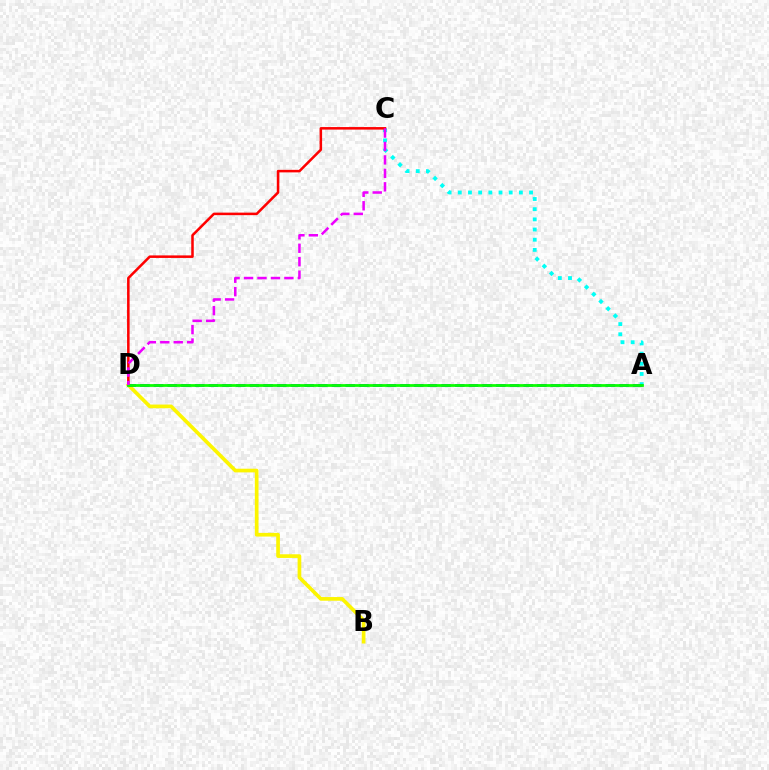{('B', 'D'): [{'color': '#fcf500', 'line_style': 'solid', 'thickness': 2.65}], ('A', 'C'): [{'color': '#00fff6', 'line_style': 'dotted', 'thickness': 2.77}], ('A', 'D'): [{'color': '#0010ff', 'line_style': 'dashed', 'thickness': 1.86}, {'color': '#08ff00', 'line_style': 'solid', 'thickness': 1.98}], ('C', 'D'): [{'color': '#ff0000', 'line_style': 'solid', 'thickness': 1.82}, {'color': '#ee00ff', 'line_style': 'dashed', 'thickness': 1.83}]}